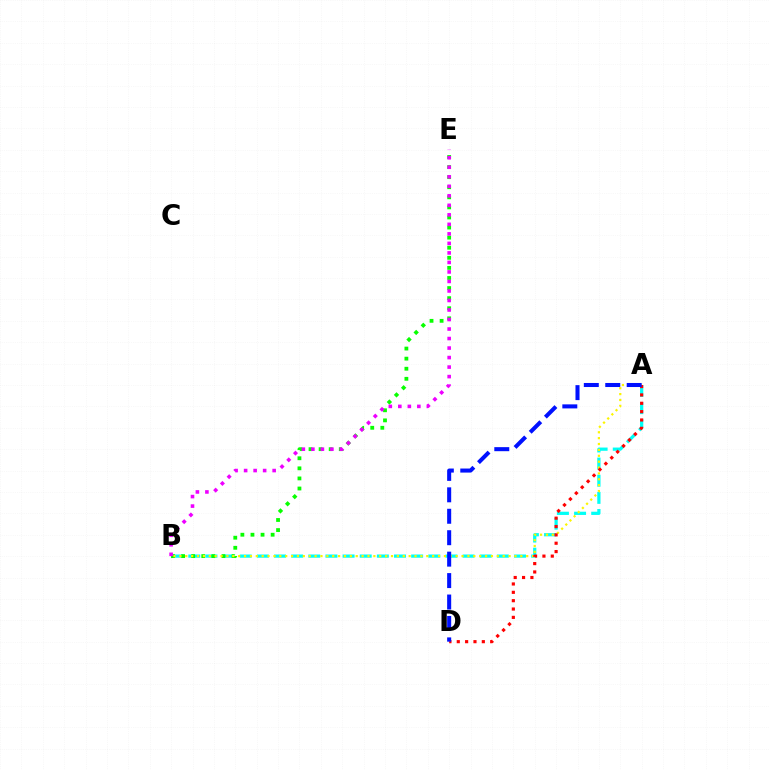{('A', 'B'): [{'color': '#00fff6', 'line_style': 'dashed', 'thickness': 2.33}, {'color': '#fcf500', 'line_style': 'dotted', 'thickness': 1.6}], ('B', 'E'): [{'color': '#08ff00', 'line_style': 'dotted', 'thickness': 2.74}, {'color': '#ee00ff', 'line_style': 'dotted', 'thickness': 2.59}], ('A', 'D'): [{'color': '#ff0000', 'line_style': 'dotted', 'thickness': 2.27}, {'color': '#0010ff', 'line_style': 'dashed', 'thickness': 2.91}]}